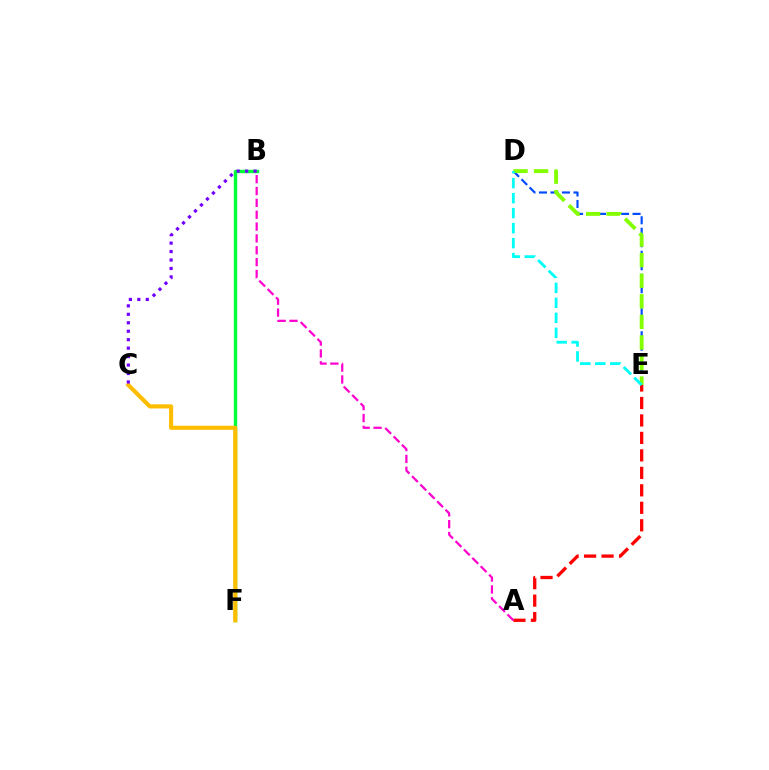{('A', 'E'): [{'color': '#ff0000', 'line_style': 'dashed', 'thickness': 2.37}], ('B', 'F'): [{'color': '#00ff39', 'line_style': 'solid', 'thickness': 2.46}], ('D', 'E'): [{'color': '#004bff', 'line_style': 'dashed', 'thickness': 1.56}, {'color': '#84ff00', 'line_style': 'dashed', 'thickness': 2.79}, {'color': '#00fff6', 'line_style': 'dashed', 'thickness': 2.04}], ('C', 'F'): [{'color': '#ffbd00', 'line_style': 'solid', 'thickness': 2.98}], ('A', 'B'): [{'color': '#ff00cf', 'line_style': 'dashed', 'thickness': 1.61}], ('B', 'C'): [{'color': '#7200ff', 'line_style': 'dotted', 'thickness': 2.3}]}